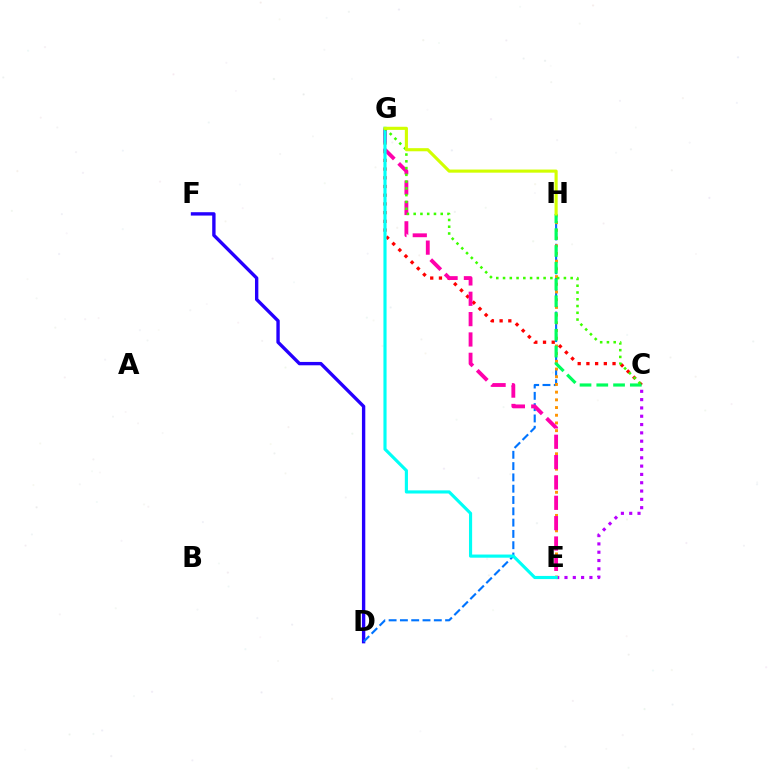{('D', 'F'): [{'color': '#2500ff', 'line_style': 'solid', 'thickness': 2.42}], ('C', 'G'): [{'color': '#ff0000', 'line_style': 'dotted', 'thickness': 2.37}, {'color': '#3dff00', 'line_style': 'dotted', 'thickness': 1.84}], ('C', 'E'): [{'color': '#b900ff', 'line_style': 'dotted', 'thickness': 2.26}], ('D', 'H'): [{'color': '#0074ff', 'line_style': 'dashed', 'thickness': 1.54}], ('E', 'H'): [{'color': '#ff9400', 'line_style': 'dotted', 'thickness': 2.09}], ('E', 'G'): [{'color': '#ff00ac', 'line_style': 'dashed', 'thickness': 2.76}, {'color': '#00fff6', 'line_style': 'solid', 'thickness': 2.26}], ('C', 'H'): [{'color': '#00ff5c', 'line_style': 'dashed', 'thickness': 2.28}], ('G', 'H'): [{'color': '#d1ff00', 'line_style': 'solid', 'thickness': 2.25}]}